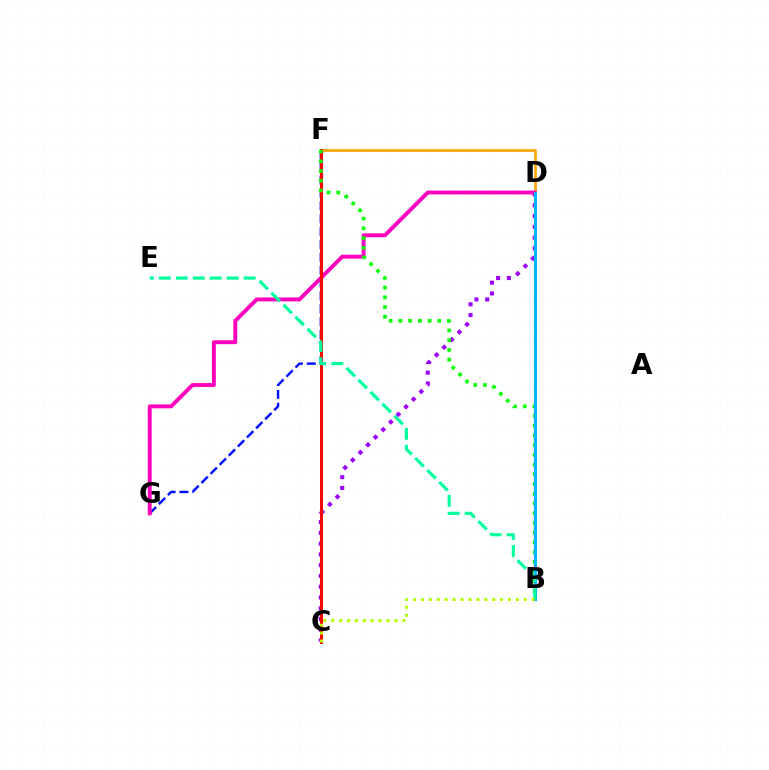{('F', 'G'): [{'color': '#0010ff', 'line_style': 'dashed', 'thickness': 1.75}], ('C', 'D'): [{'color': '#9b00ff', 'line_style': 'dotted', 'thickness': 2.92}], ('D', 'F'): [{'color': '#ffa500', 'line_style': 'solid', 'thickness': 1.94}], ('D', 'G'): [{'color': '#ff00bd', 'line_style': 'solid', 'thickness': 2.8}], ('C', 'F'): [{'color': '#ff0000', 'line_style': 'solid', 'thickness': 2.18}], ('B', 'F'): [{'color': '#08ff00', 'line_style': 'dotted', 'thickness': 2.64}], ('B', 'D'): [{'color': '#00b5ff', 'line_style': 'solid', 'thickness': 2.25}], ('B', 'E'): [{'color': '#00ff9d', 'line_style': 'dashed', 'thickness': 2.3}], ('B', 'C'): [{'color': '#b3ff00', 'line_style': 'dotted', 'thickness': 2.15}]}